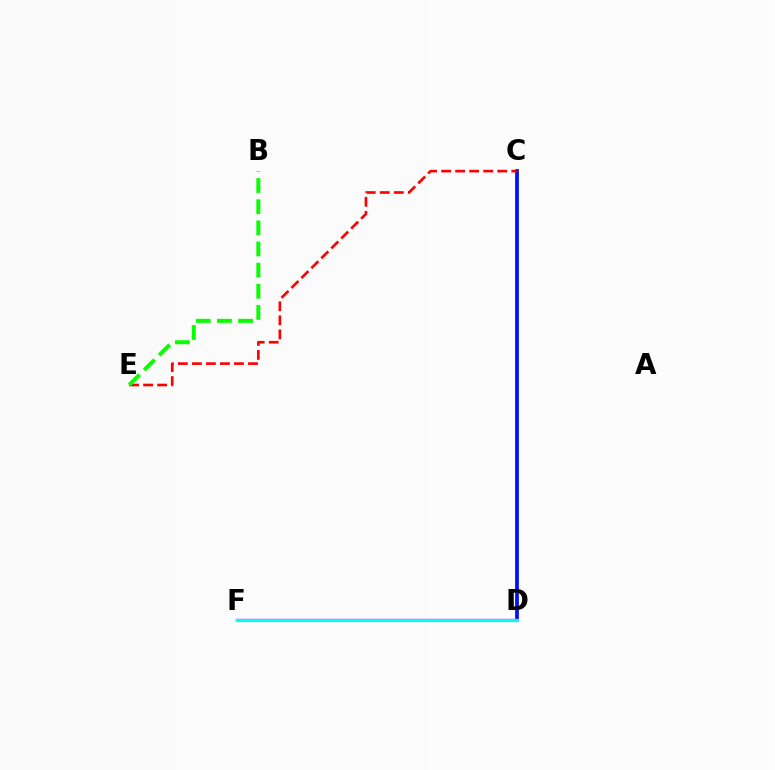{('C', 'D'): [{'color': '#fcf500', 'line_style': 'solid', 'thickness': 2.71}, {'color': '#0010ff', 'line_style': 'solid', 'thickness': 2.68}], ('D', 'F'): [{'color': '#ee00ff', 'line_style': 'solid', 'thickness': 1.68}, {'color': '#00fff6', 'line_style': 'solid', 'thickness': 2.29}], ('C', 'E'): [{'color': '#ff0000', 'line_style': 'dashed', 'thickness': 1.91}], ('B', 'E'): [{'color': '#08ff00', 'line_style': 'dashed', 'thickness': 2.87}]}